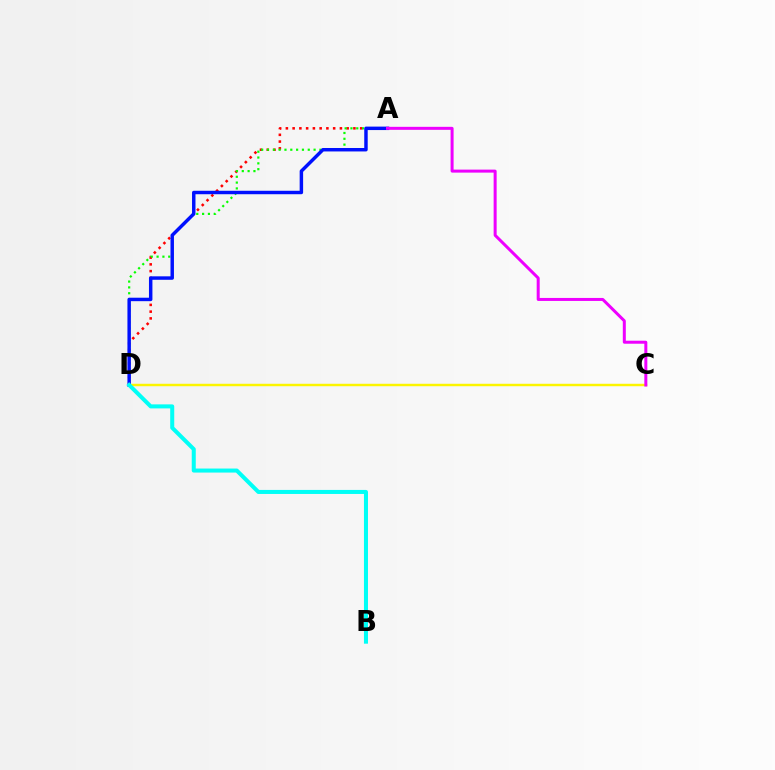{('A', 'D'): [{'color': '#ff0000', 'line_style': 'dotted', 'thickness': 1.83}, {'color': '#08ff00', 'line_style': 'dotted', 'thickness': 1.58}, {'color': '#0010ff', 'line_style': 'solid', 'thickness': 2.49}], ('C', 'D'): [{'color': '#fcf500', 'line_style': 'solid', 'thickness': 1.76}], ('A', 'C'): [{'color': '#ee00ff', 'line_style': 'solid', 'thickness': 2.16}], ('B', 'D'): [{'color': '#00fff6', 'line_style': 'solid', 'thickness': 2.9}]}